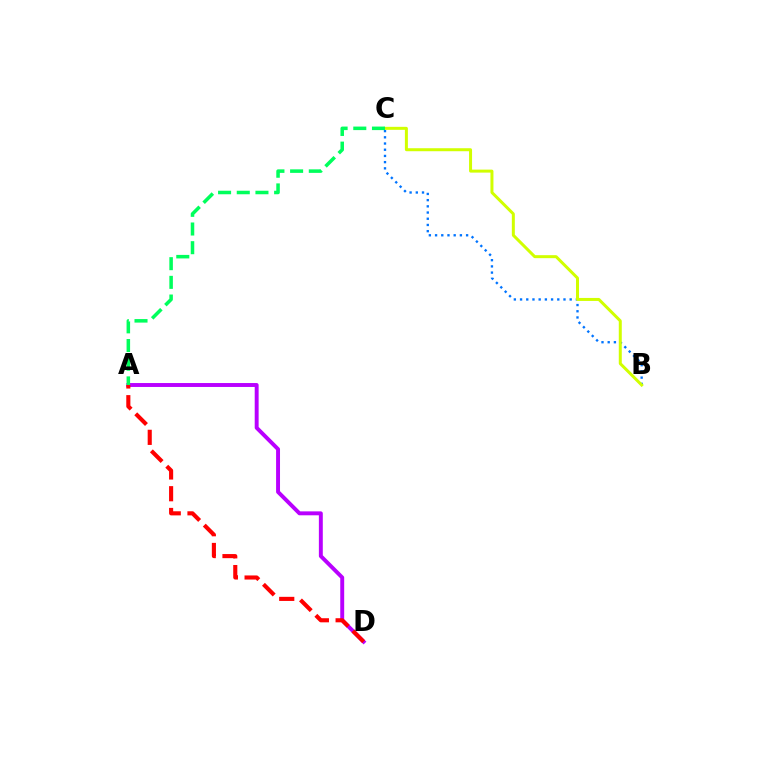{('A', 'D'): [{'color': '#b900ff', 'line_style': 'solid', 'thickness': 2.82}, {'color': '#ff0000', 'line_style': 'dashed', 'thickness': 2.95}], ('B', 'C'): [{'color': '#0074ff', 'line_style': 'dotted', 'thickness': 1.69}, {'color': '#d1ff00', 'line_style': 'solid', 'thickness': 2.16}], ('A', 'C'): [{'color': '#00ff5c', 'line_style': 'dashed', 'thickness': 2.54}]}